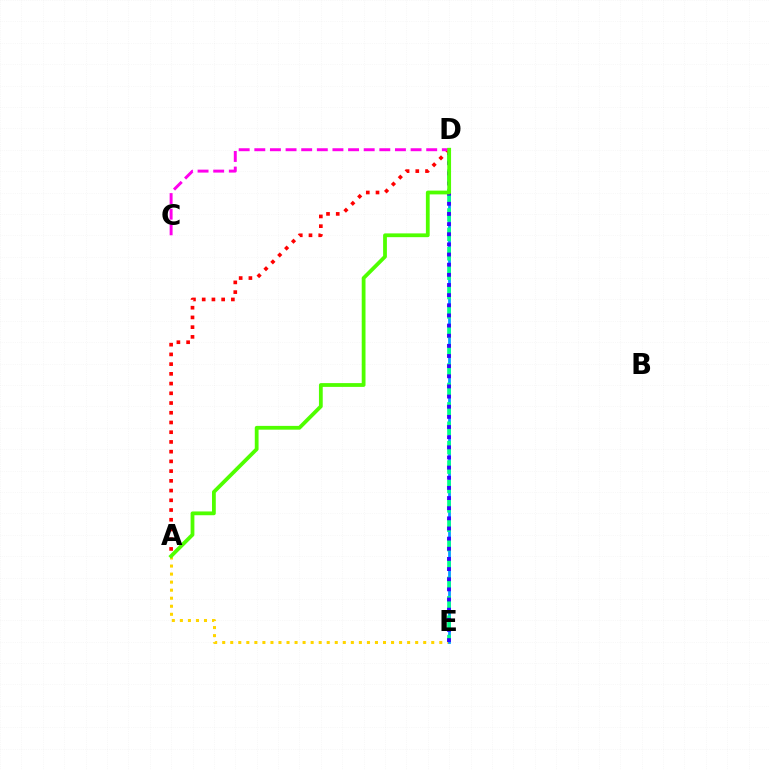{('A', 'E'): [{'color': '#ffd500', 'line_style': 'dotted', 'thickness': 2.18}], ('D', 'E'): [{'color': '#009eff', 'line_style': 'solid', 'thickness': 1.98}, {'color': '#00ff86', 'line_style': 'dashed', 'thickness': 2.63}, {'color': '#3700ff', 'line_style': 'dotted', 'thickness': 2.76}], ('A', 'D'): [{'color': '#ff0000', 'line_style': 'dotted', 'thickness': 2.64}, {'color': '#4fff00', 'line_style': 'solid', 'thickness': 2.72}], ('C', 'D'): [{'color': '#ff00ed', 'line_style': 'dashed', 'thickness': 2.12}]}